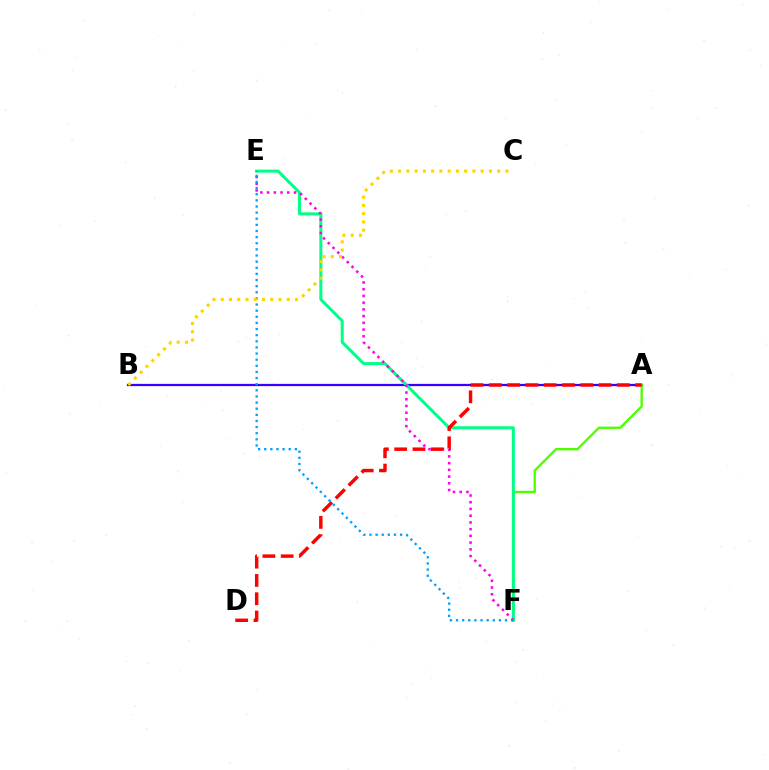{('A', 'B'): [{'color': '#3700ff', 'line_style': 'solid', 'thickness': 1.61}], ('A', 'F'): [{'color': '#4fff00', 'line_style': 'solid', 'thickness': 1.69}], ('E', 'F'): [{'color': '#00ff86', 'line_style': 'solid', 'thickness': 2.18}, {'color': '#ff00ed', 'line_style': 'dotted', 'thickness': 1.83}, {'color': '#009eff', 'line_style': 'dotted', 'thickness': 1.66}], ('A', 'D'): [{'color': '#ff0000', 'line_style': 'dashed', 'thickness': 2.48}], ('B', 'C'): [{'color': '#ffd500', 'line_style': 'dotted', 'thickness': 2.24}]}